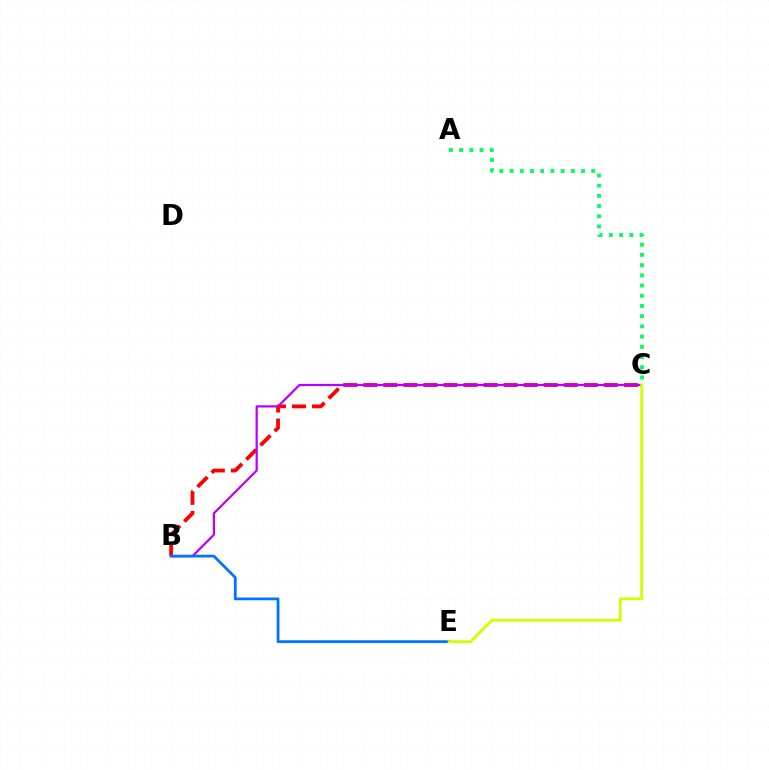{('B', 'C'): [{'color': '#ff0000', 'line_style': 'dashed', 'thickness': 2.72}, {'color': '#b900ff', 'line_style': 'solid', 'thickness': 1.6}], ('B', 'E'): [{'color': '#0074ff', 'line_style': 'solid', 'thickness': 2.0}], ('A', 'C'): [{'color': '#00ff5c', 'line_style': 'dotted', 'thickness': 2.77}], ('C', 'E'): [{'color': '#d1ff00', 'line_style': 'solid', 'thickness': 2.04}]}